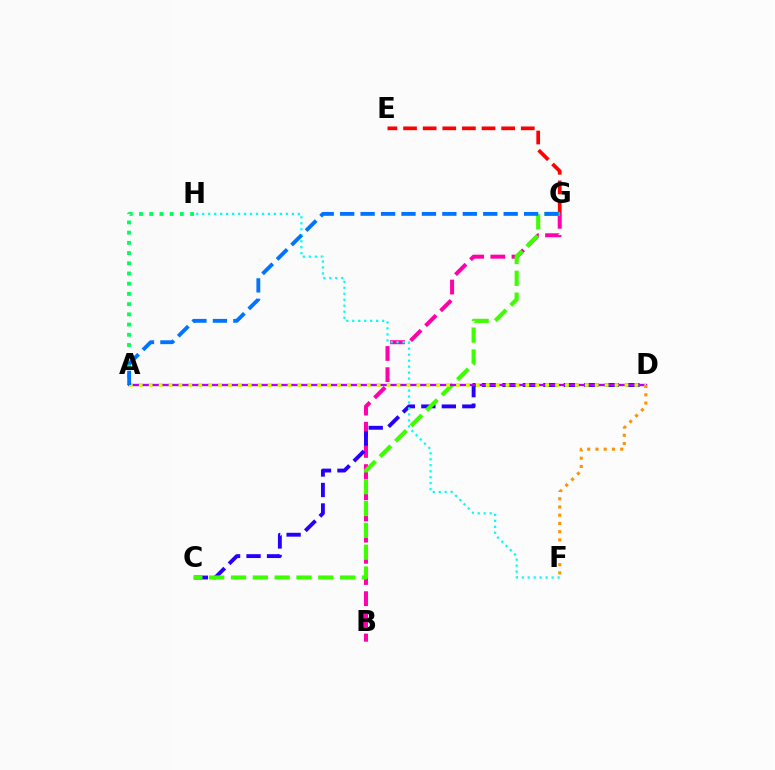{('B', 'G'): [{'color': '#ff00ac', 'line_style': 'dashed', 'thickness': 2.88}], ('E', 'G'): [{'color': '#ff0000', 'line_style': 'dashed', 'thickness': 2.67}], ('A', 'H'): [{'color': '#00ff5c', 'line_style': 'dotted', 'thickness': 2.77}], ('C', 'D'): [{'color': '#2500ff', 'line_style': 'dashed', 'thickness': 2.78}], ('C', 'G'): [{'color': '#3dff00', 'line_style': 'dashed', 'thickness': 2.96}], ('F', 'H'): [{'color': '#00fff6', 'line_style': 'dotted', 'thickness': 1.62}], ('A', 'D'): [{'color': '#b900ff', 'line_style': 'solid', 'thickness': 1.69}, {'color': '#d1ff00', 'line_style': 'dotted', 'thickness': 2.69}], ('A', 'G'): [{'color': '#0074ff', 'line_style': 'dashed', 'thickness': 2.78}], ('D', 'F'): [{'color': '#ff9400', 'line_style': 'dotted', 'thickness': 2.24}]}